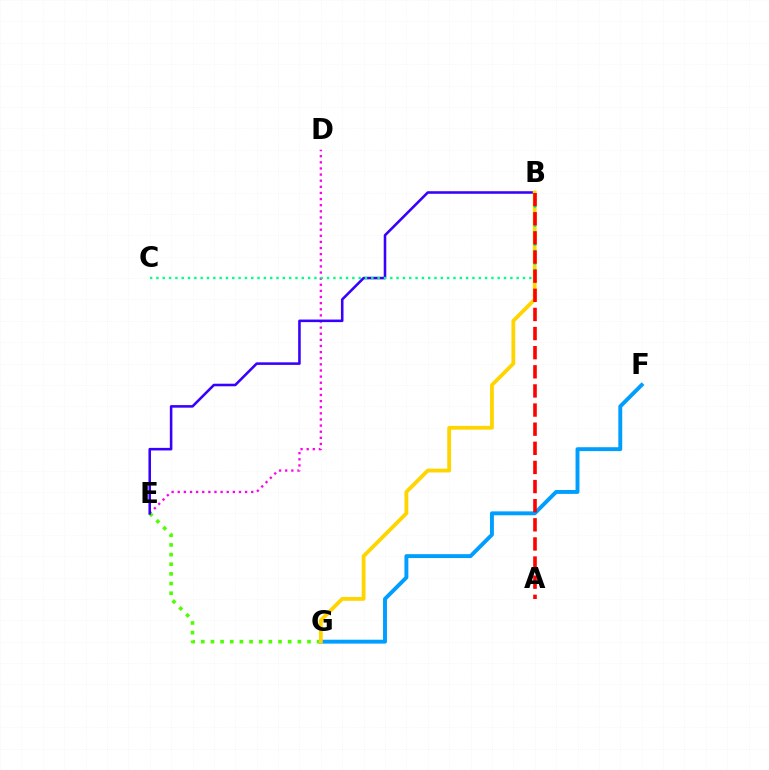{('D', 'E'): [{'color': '#ff00ed', 'line_style': 'dotted', 'thickness': 1.66}], ('E', 'G'): [{'color': '#4fff00', 'line_style': 'dotted', 'thickness': 2.62}], ('F', 'G'): [{'color': '#009eff', 'line_style': 'solid', 'thickness': 2.81}], ('B', 'E'): [{'color': '#3700ff', 'line_style': 'solid', 'thickness': 1.85}], ('B', 'G'): [{'color': '#ffd500', 'line_style': 'solid', 'thickness': 2.73}], ('B', 'C'): [{'color': '#00ff86', 'line_style': 'dotted', 'thickness': 1.72}], ('A', 'B'): [{'color': '#ff0000', 'line_style': 'dashed', 'thickness': 2.6}]}